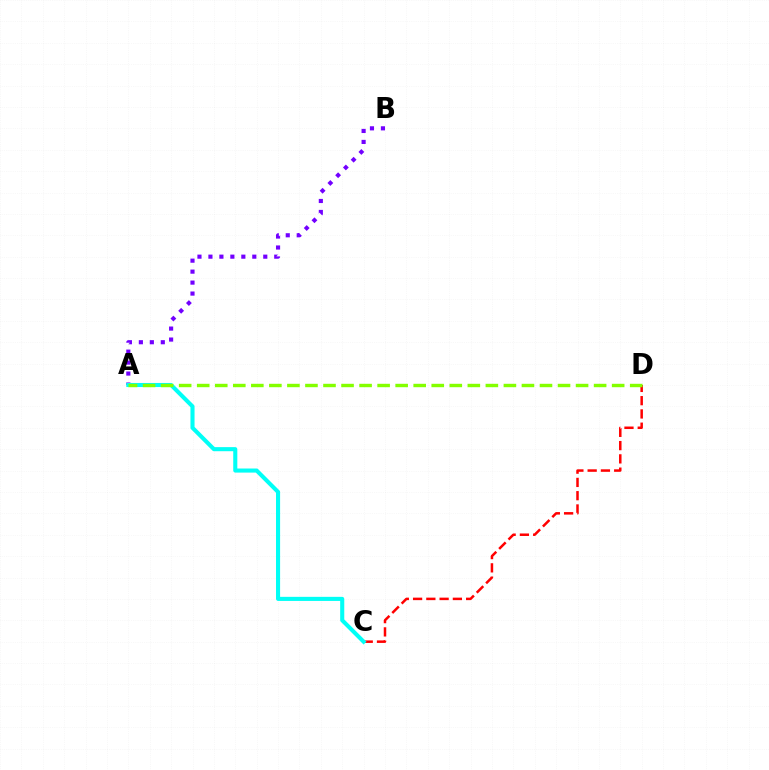{('C', 'D'): [{'color': '#ff0000', 'line_style': 'dashed', 'thickness': 1.8}], ('A', 'B'): [{'color': '#7200ff', 'line_style': 'dotted', 'thickness': 2.98}], ('A', 'C'): [{'color': '#00fff6', 'line_style': 'solid', 'thickness': 2.94}], ('A', 'D'): [{'color': '#84ff00', 'line_style': 'dashed', 'thickness': 2.45}]}